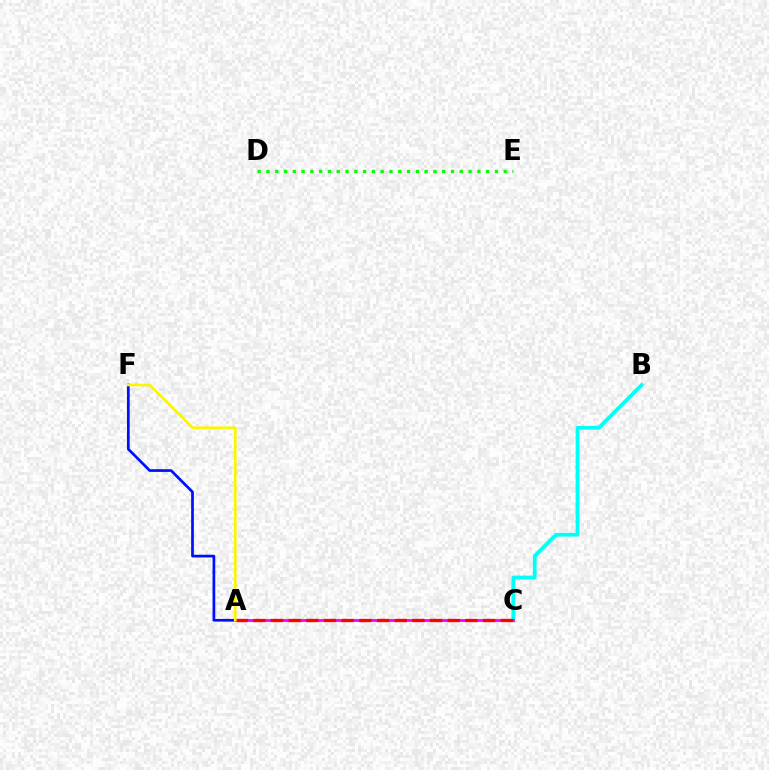{('D', 'E'): [{'color': '#08ff00', 'line_style': 'dotted', 'thickness': 2.39}], ('B', 'C'): [{'color': '#00fff6', 'line_style': 'solid', 'thickness': 2.71}], ('A', 'F'): [{'color': '#0010ff', 'line_style': 'solid', 'thickness': 1.96}, {'color': '#fcf500', 'line_style': 'solid', 'thickness': 1.9}], ('A', 'C'): [{'color': '#ee00ff', 'line_style': 'solid', 'thickness': 1.99}, {'color': '#ff0000', 'line_style': 'dashed', 'thickness': 2.4}]}